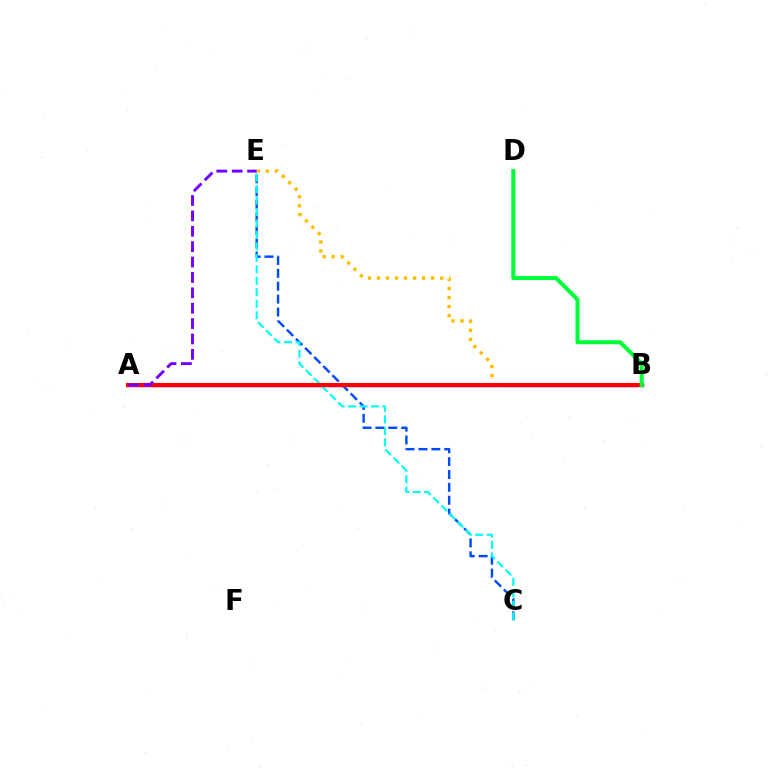{('A', 'B'): [{'color': '#84ff00', 'line_style': 'dotted', 'thickness': 1.73}, {'color': '#ff00cf', 'line_style': 'solid', 'thickness': 2.51}, {'color': '#ff0000', 'line_style': 'solid', 'thickness': 2.95}], ('B', 'E'): [{'color': '#ffbd00', 'line_style': 'dotted', 'thickness': 2.45}], ('C', 'E'): [{'color': '#004bff', 'line_style': 'dashed', 'thickness': 1.75}, {'color': '#00fff6', 'line_style': 'dashed', 'thickness': 1.56}], ('A', 'E'): [{'color': '#7200ff', 'line_style': 'dashed', 'thickness': 2.09}], ('B', 'D'): [{'color': '#00ff39', 'line_style': 'solid', 'thickness': 2.92}]}